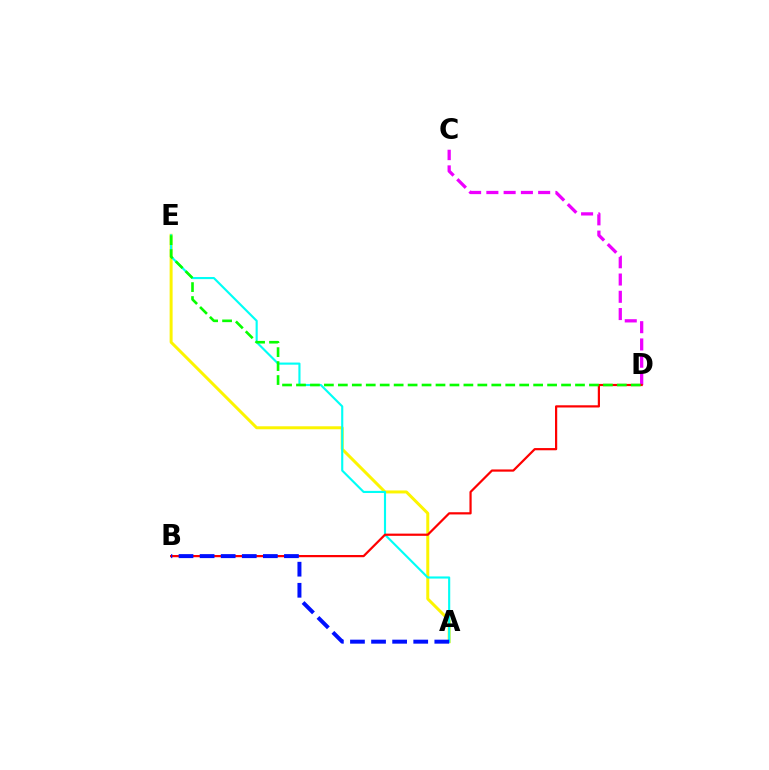{('A', 'E'): [{'color': '#fcf500', 'line_style': 'solid', 'thickness': 2.15}, {'color': '#00fff6', 'line_style': 'solid', 'thickness': 1.54}], ('C', 'D'): [{'color': '#ee00ff', 'line_style': 'dashed', 'thickness': 2.34}], ('B', 'D'): [{'color': '#ff0000', 'line_style': 'solid', 'thickness': 1.59}], ('D', 'E'): [{'color': '#08ff00', 'line_style': 'dashed', 'thickness': 1.9}], ('A', 'B'): [{'color': '#0010ff', 'line_style': 'dashed', 'thickness': 2.86}]}